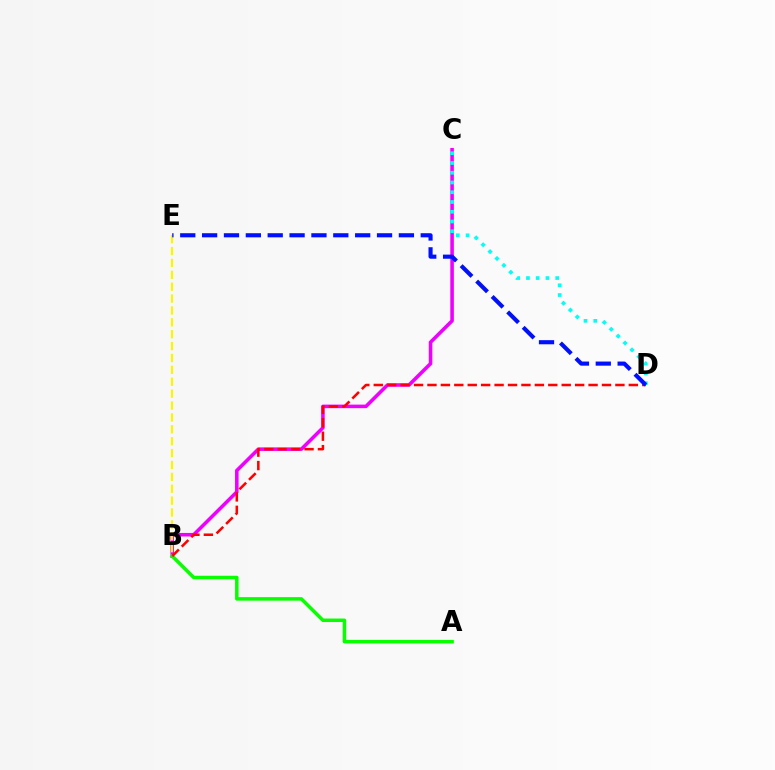{('B', 'C'): [{'color': '#ee00ff', 'line_style': 'solid', 'thickness': 2.56}], ('A', 'B'): [{'color': '#08ff00', 'line_style': 'solid', 'thickness': 2.52}], ('B', 'D'): [{'color': '#ff0000', 'line_style': 'dashed', 'thickness': 1.82}], ('B', 'E'): [{'color': '#fcf500', 'line_style': 'dashed', 'thickness': 1.61}], ('C', 'D'): [{'color': '#00fff6', 'line_style': 'dotted', 'thickness': 2.65}], ('D', 'E'): [{'color': '#0010ff', 'line_style': 'dashed', 'thickness': 2.97}]}